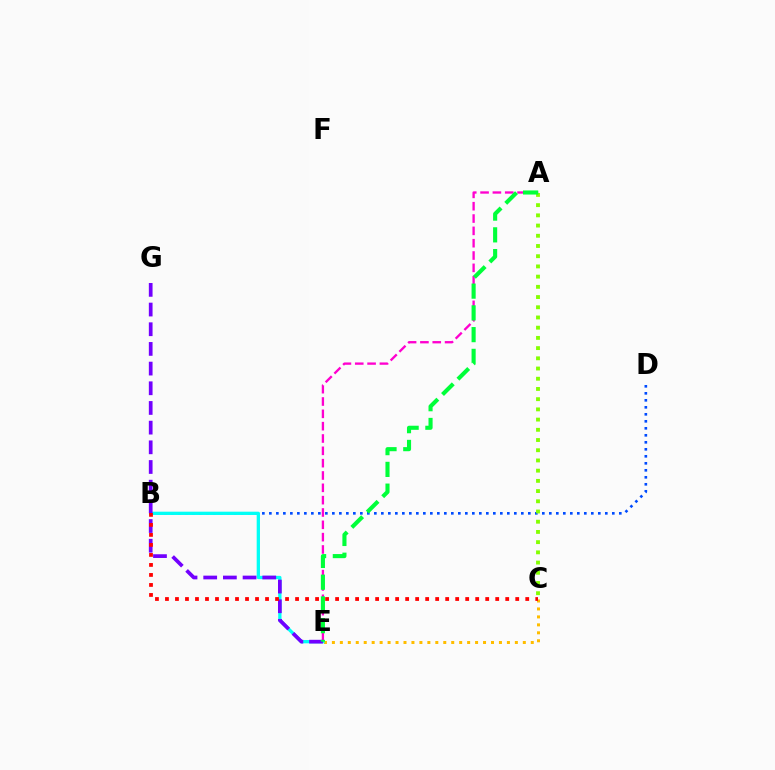{('C', 'E'): [{'color': '#ffbd00', 'line_style': 'dotted', 'thickness': 2.16}], ('B', 'D'): [{'color': '#004bff', 'line_style': 'dotted', 'thickness': 1.9}], ('A', 'E'): [{'color': '#ff00cf', 'line_style': 'dashed', 'thickness': 1.68}, {'color': '#00ff39', 'line_style': 'dashed', 'thickness': 2.95}], ('A', 'C'): [{'color': '#84ff00', 'line_style': 'dotted', 'thickness': 2.77}], ('B', 'E'): [{'color': '#00fff6', 'line_style': 'solid', 'thickness': 2.37}], ('E', 'G'): [{'color': '#7200ff', 'line_style': 'dashed', 'thickness': 2.67}], ('B', 'C'): [{'color': '#ff0000', 'line_style': 'dotted', 'thickness': 2.72}]}